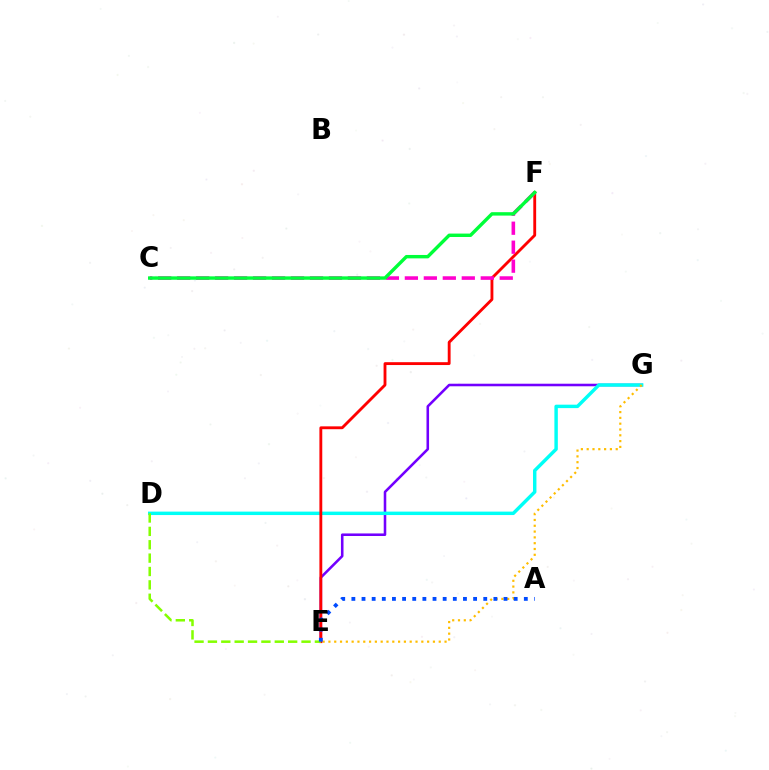{('E', 'G'): [{'color': '#7200ff', 'line_style': 'solid', 'thickness': 1.84}, {'color': '#ffbd00', 'line_style': 'dotted', 'thickness': 1.58}], ('D', 'G'): [{'color': '#00fff6', 'line_style': 'solid', 'thickness': 2.47}], ('E', 'F'): [{'color': '#ff0000', 'line_style': 'solid', 'thickness': 2.05}], ('C', 'F'): [{'color': '#ff00cf', 'line_style': 'dashed', 'thickness': 2.58}, {'color': '#00ff39', 'line_style': 'solid', 'thickness': 2.46}], ('D', 'E'): [{'color': '#84ff00', 'line_style': 'dashed', 'thickness': 1.82}], ('A', 'E'): [{'color': '#004bff', 'line_style': 'dotted', 'thickness': 2.76}]}